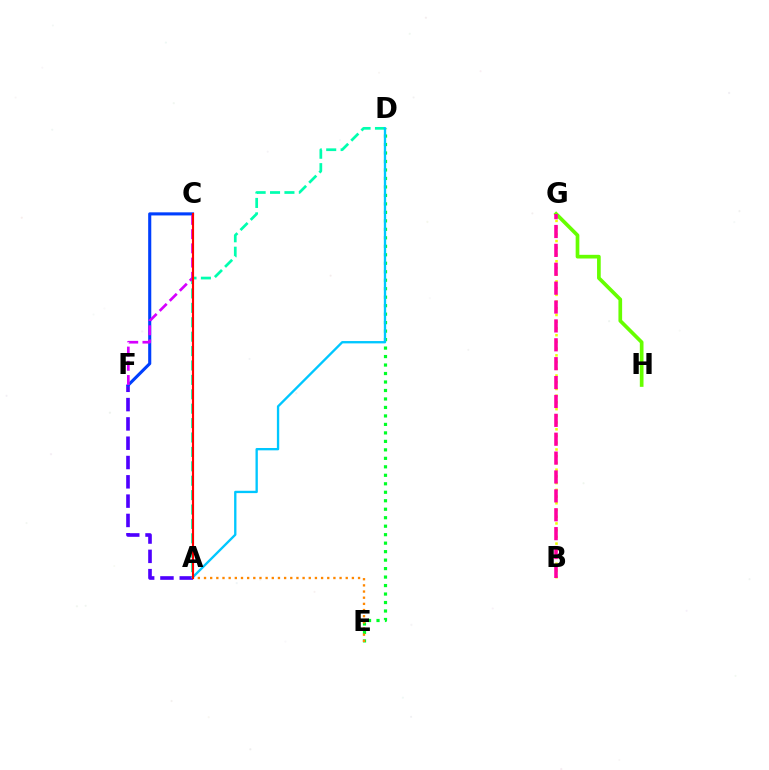{('A', 'F'): [{'color': '#4f00ff', 'line_style': 'dashed', 'thickness': 2.62}], ('C', 'F'): [{'color': '#003fff', 'line_style': 'solid', 'thickness': 2.23}, {'color': '#d600ff', 'line_style': 'dashed', 'thickness': 1.93}], ('A', 'D'): [{'color': '#00ffaf', 'line_style': 'dashed', 'thickness': 1.96}, {'color': '#00c7ff', 'line_style': 'solid', 'thickness': 1.68}], ('D', 'E'): [{'color': '#00ff27', 'line_style': 'dotted', 'thickness': 2.3}], ('A', 'E'): [{'color': '#ff8800', 'line_style': 'dotted', 'thickness': 1.67}], ('G', 'H'): [{'color': '#66ff00', 'line_style': 'solid', 'thickness': 2.65}], ('A', 'C'): [{'color': '#ff0000', 'line_style': 'solid', 'thickness': 1.55}], ('B', 'G'): [{'color': '#eeff00', 'line_style': 'dotted', 'thickness': 1.83}, {'color': '#ff00a0', 'line_style': 'dashed', 'thickness': 2.57}]}